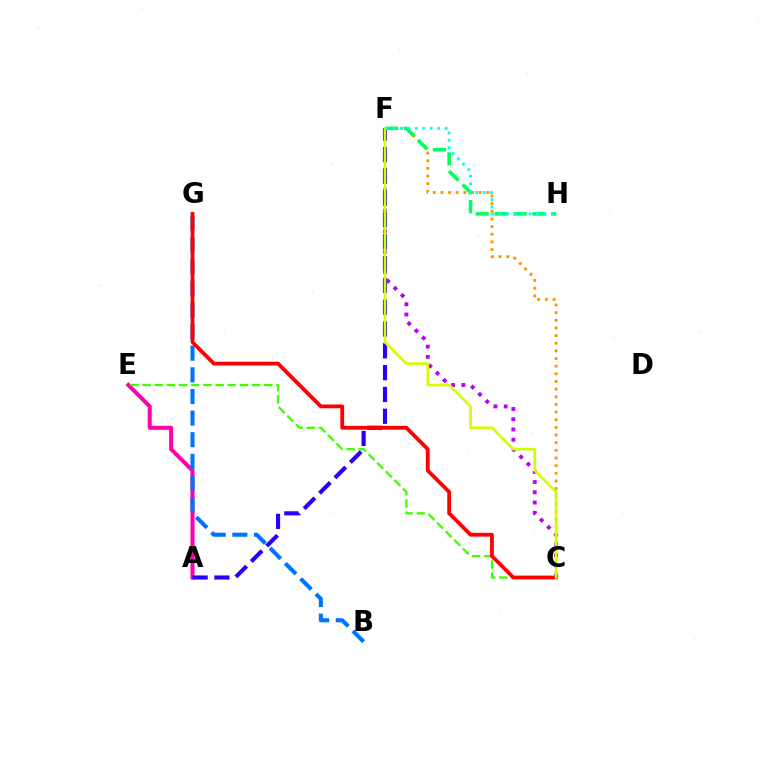{('A', 'E'): [{'color': '#ff00ac', 'line_style': 'solid', 'thickness': 2.92}], ('C', 'F'): [{'color': '#b900ff', 'line_style': 'dotted', 'thickness': 2.78}, {'color': '#ff9400', 'line_style': 'dotted', 'thickness': 2.08}, {'color': '#d1ff00', 'line_style': 'solid', 'thickness': 1.91}], ('C', 'E'): [{'color': '#3dff00', 'line_style': 'dashed', 'thickness': 1.65}], ('A', 'F'): [{'color': '#2500ff', 'line_style': 'dashed', 'thickness': 2.96}], ('B', 'G'): [{'color': '#0074ff', 'line_style': 'dashed', 'thickness': 2.94}], ('C', 'G'): [{'color': '#ff0000', 'line_style': 'solid', 'thickness': 2.73}], ('F', 'H'): [{'color': '#00ff5c', 'line_style': 'dashed', 'thickness': 2.57}, {'color': '#00fff6', 'line_style': 'dotted', 'thickness': 2.03}]}